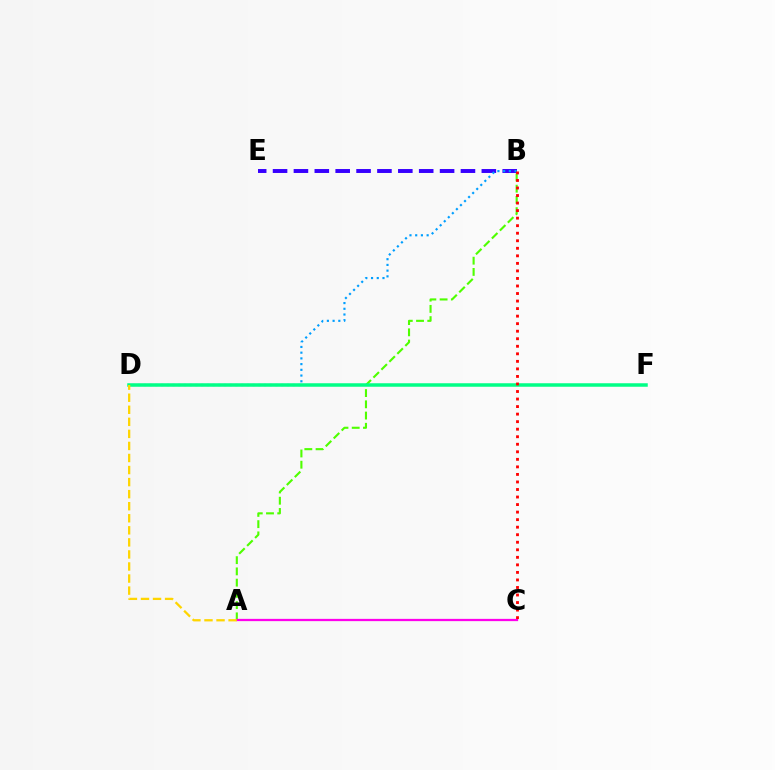{('B', 'E'): [{'color': '#3700ff', 'line_style': 'dashed', 'thickness': 2.84}], ('B', 'D'): [{'color': '#009eff', 'line_style': 'dotted', 'thickness': 1.55}], ('A', 'B'): [{'color': '#4fff00', 'line_style': 'dashed', 'thickness': 1.53}], ('A', 'C'): [{'color': '#ff00ed', 'line_style': 'solid', 'thickness': 1.63}], ('D', 'F'): [{'color': '#00ff86', 'line_style': 'solid', 'thickness': 2.52}], ('B', 'C'): [{'color': '#ff0000', 'line_style': 'dotted', 'thickness': 2.05}], ('A', 'D'): [{'color': '#ffd500', 'line_style': 'dashed', 'thickness': 1.64}]}